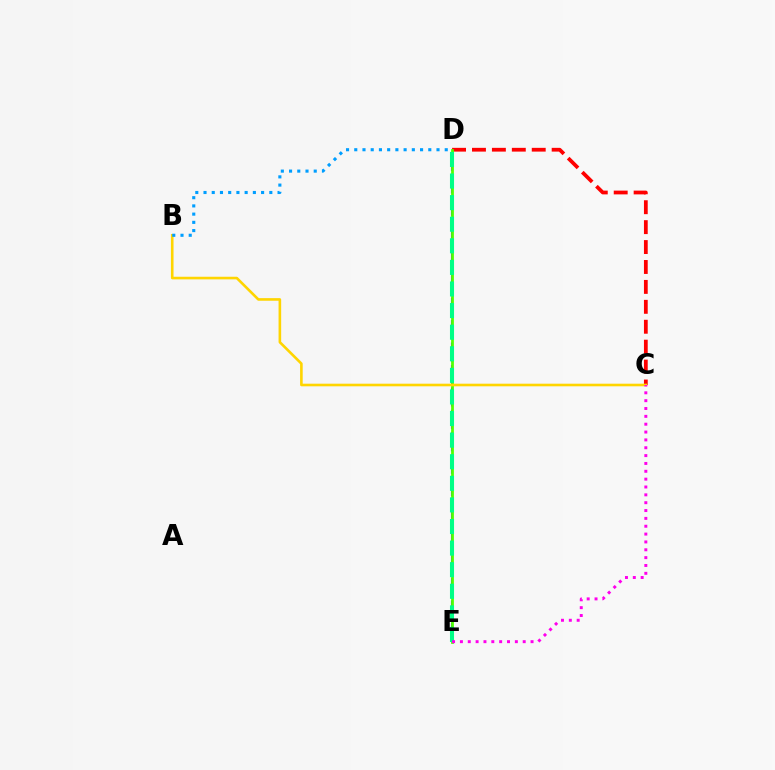{('D', 'E'): [{'color': '#3700ff', 'line_style': 'dashed', 'thickness': 1.52}, {'color': '#4fff00', 'line_style': 'solid', 'thickness': 1.99}, {'color': '#00ff86', 'line_style': 'dashed', 'thickness': 2.93}], ('C', 'D'): [{'color': '#ff0000', 'line_style': 'dashed', 'thickness': 2.71}], ('B', 'C'): [{'color': '#ffd500', 'line_style': 'solid', 'thickness': 1.88}], ('B', 'D'): [{'color': '#009eff', 'line_style': 'dotted', 'thickness': 2.23}], ('C', 'E'): [{'color': '#ff00ed', 'line_style': 'dotted', 'thickness': 2.13}]}